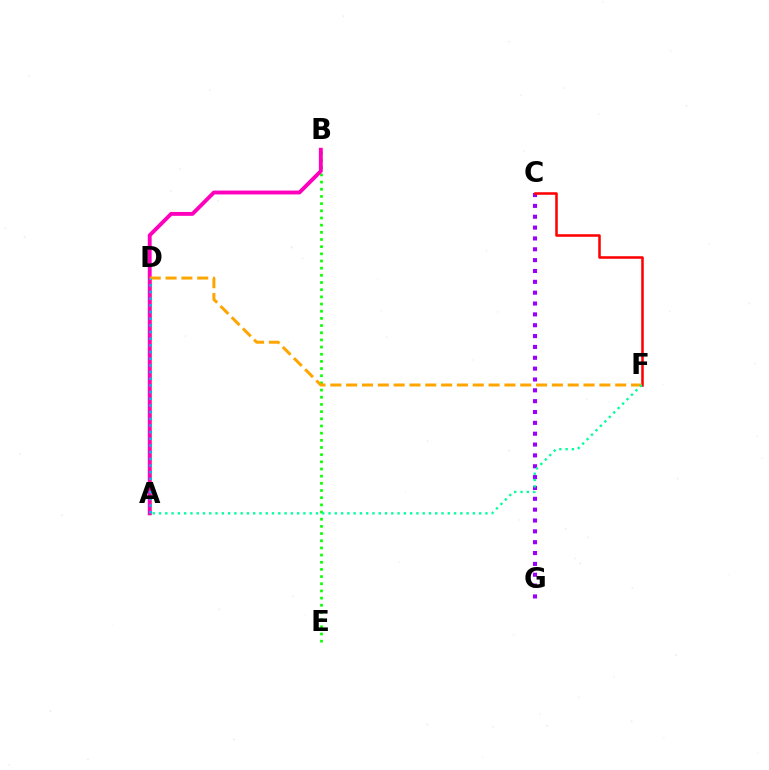{('A', 'D'): [{'color': '#0010ff', 'line_style': 'dotted', 'thickness': 1.84}, {'color': '#b3ff00', 'line_style': 'solid', 'thickness': 2.32}, {'color': '#00b5ff', 'line_style': 'dotted', 'thickness': 1.81}], ('B', 'E'): [{'color': '#08ff00', 'line_style': 'dotted', 'thickness': 1.95}], ('A', 'B'): [{'color': '#ff00bd', 'line_style': 'solid', 'thickness': 2.79}], ('C', 'G'): [{'color': '#9b00ff', 'line_style': 'dotted', 'thickness': 2.95}], ('C', 'F'): [{'color': '#ff0000', 'line_style': 'solid', 'thickness': 1.83}], ('D', 'F'): [{'color': '#ffa500', 'line_style': 'dashed', 'thickness': 2.15}], ('A', 'F'): [{'color': '#00ff9d', 'line_style': 'dotted', 'thickness': 1.71}]}